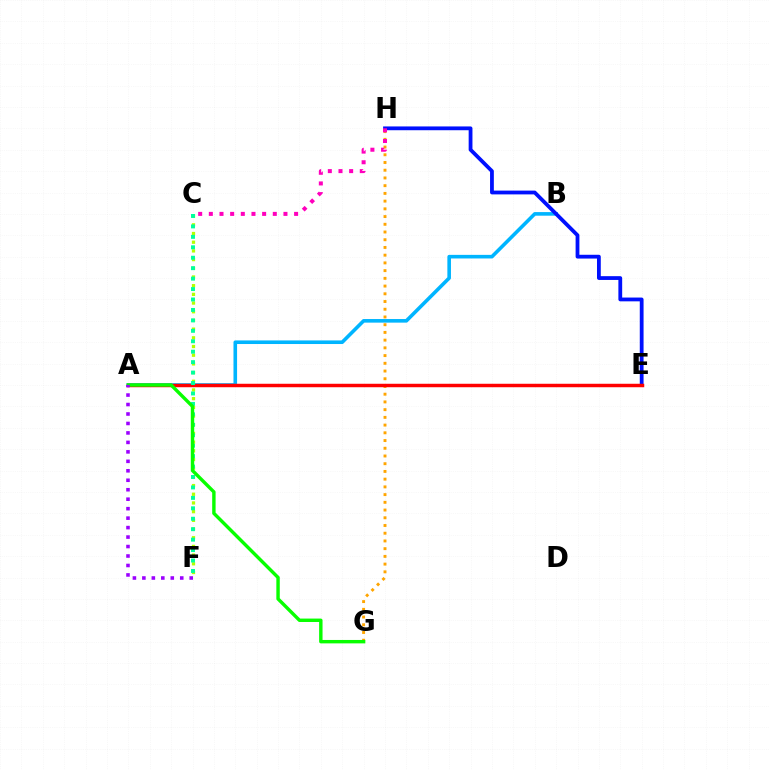{('A', 'B'): [{'color': '#00b5ff', 'line_style': 'solid', 'thickness': 2.59}], ('G', 'H'): [{'color': '#ffa500', 'line_style': 'dotted', 'thickness': 2.1}], ('E', 'H'): [{'color': '#0010ff', 'line_style': 'solid', 'thickness': 2.73}], ('C', 'H'): [{'color': '#ff00bd', 'line_style': 'dotted', 'thickness': 2.9}], ('A', 'E'): [{'color': '#ff0000', 'line_style': 'solid', 'thickness': 2.5}], ('C', 'F'): [{'color': '#b3ff00', 'line_style': 'dotted', 'thickness': 2.36}, {'color': '#00ff9d', 'line_style': 'dotted', 'thickness': 2.84}], ('A', 'G'): [{'color': '#08ff00', 'line_style': 'solid', 'thickness': 2.46}], ('A', 'F'): [{'color': '#9b00ff', 'line_style': 'dotted', 'thickness': 2.57}]}